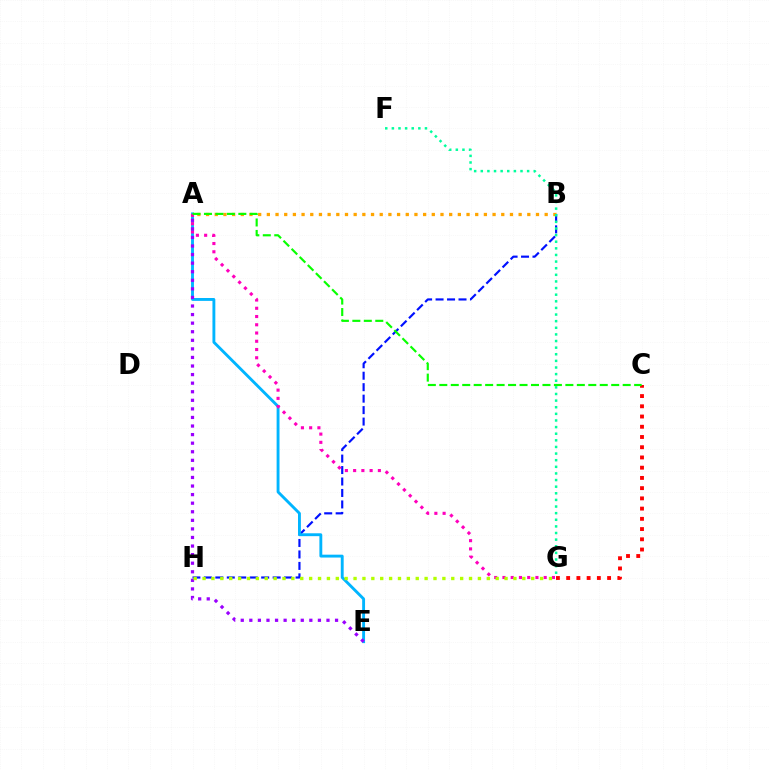{('B', 'H'): [{'color': '#0010ff', 'line_style': 'dashed', 'thickness': 1.56}], ('A', 'E'): [{'color': '#00b5ff', 'line_style': 'solid', 'thickness': 2.07}, {'color': '#9b00ff', 'line_style': 'dotted', 'thickness': 2.33}], ('A', 'B'): [{'color': '#ffa500', 'line_style': 'dotted', 'thickness': 2.36}], ('A', 'G'): [{'color': '#ff00bd', 'line_style': 'dotted', 'thickness': 2.24}], ('F', 'G'): [{'color': '#00ff9d', 'line_style': 'dotted', 'thickness': 1.8}], ('C', 'G'): [{'color': '#ff0000', 'line_style': 'dotted', 'thickness': 2.78}], ('G', 'H'): [{'color': '#b3ff00', 'line_style': 'dotted', 'thickness': 2.41}], ('A', 'C'): [{'color': '#08ff00', 'line_style': 'dashed', 'thickness': 1.56}]}